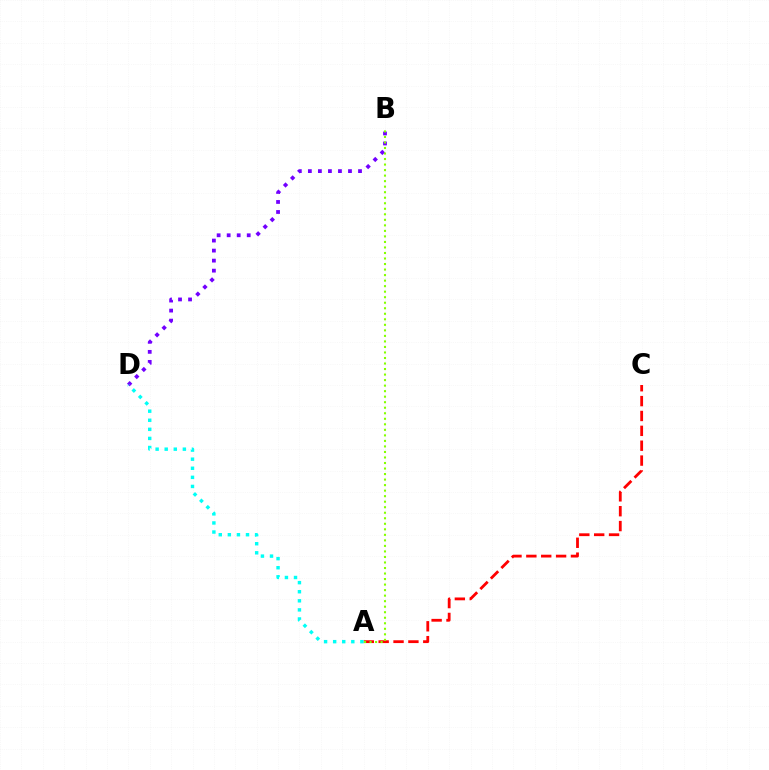{('A', 'C'): [{'color': '#ff0000', 'line_style': 'dashed', 'thickness': 2.02}], ('B', 'D'): [{'color': '#7200ff', 'line_style': 'dotted', 'thickness': 2.72}], ('A', 'B'): [{'color': '#84ff00', 'line_style': 'dotted', 'thickness': 1.5}], ('A', 'D'): [{'color': '#00fff6', 'line_style': 'dotted', 'thickness': 2.47}]}